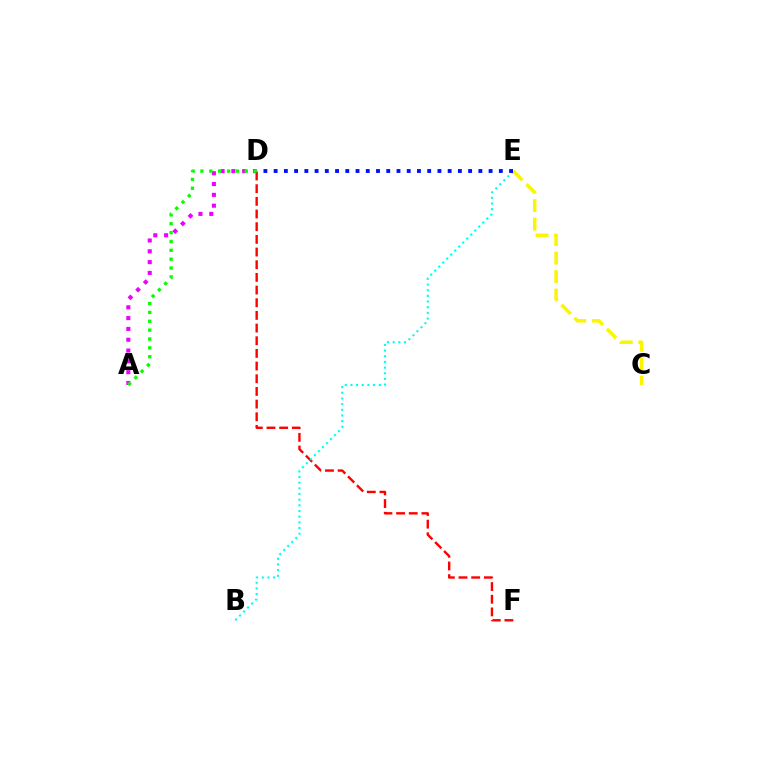{('C', 'E'): [{'color': '#fcf500', 'line_style': 'dashed', 'thickness': 2.51}], ('A', 'D'): [{'color': '#ee00ff', 'line_style': 'dotted', 'thickness': 2.94}, {'color': '#08ff00', 'line_style': 'dotted', 'thickness': 2.41}], ('D', 'F'): [{'color': '#ff0000', 'line_style': 'dashed', 'thickness': 1.72}], ('B', 'E'): [{'color': '#00fff6', 'line_style': 'dotted', 'thickness': 1.54}], ('D', 'E'): [{'color': '#0010ff', 'line_style': 'dotted', 'thickness': 2.78}]}